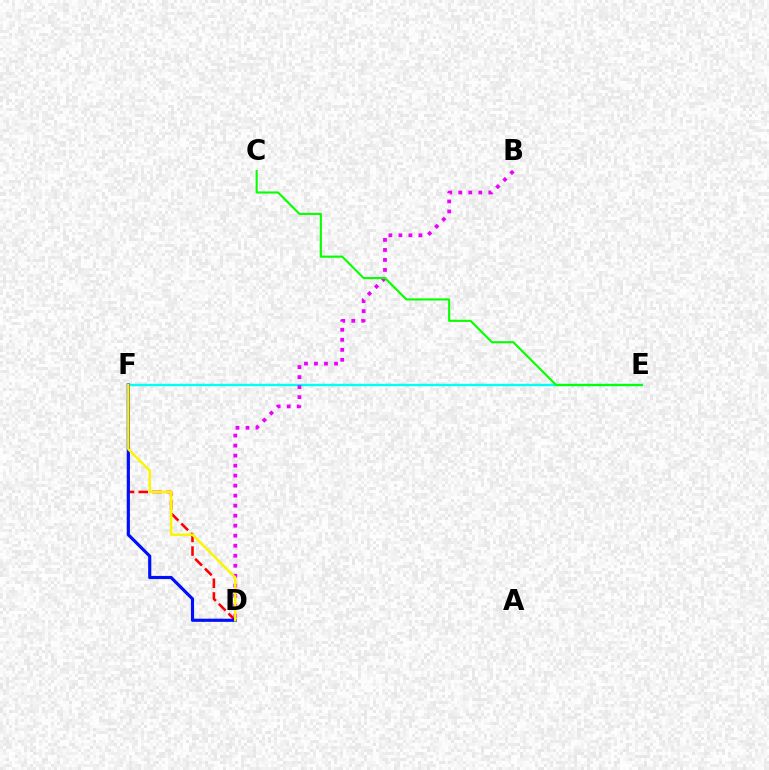{('D', 'F'): [{'color': '#ff0000', 'line_style': 'dashed', 'thickness': 1.86}, {'color': '#0010ff', 'line_style': 'solid', 'thickness': 2.27}, {'color': '#fcf500', 'line_style': 'solid', 'thickness': 1.78}], ('E', 'F'): [{'color': '#00fff6', 'line_style': 'solid', 'thickness': 1.71}], ('B', 'D'): [{'color': '#ee00ff', 'line_style': 'dotted', 'thickness': 2.72}], ('C', 'E'): [{'color': '#08ff00', 'line_style': 'solid', 'thickness': 1.53}]}